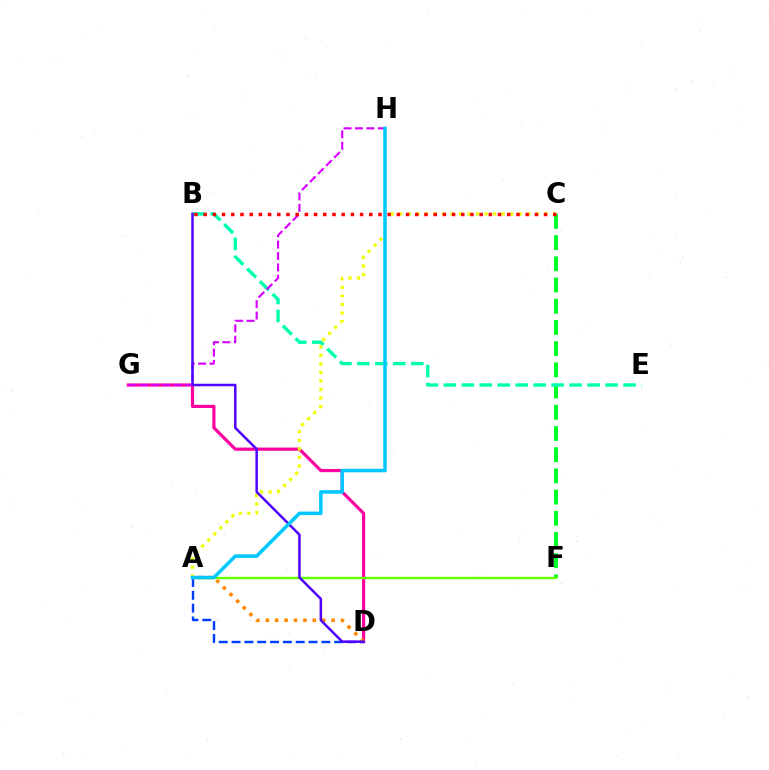{('A', 'D'): [{'color': '#003fff', 'line_style': 'dashed', 'thickness': 1.74}, {'color': '#ff8800', 'line_style': 'dotted', 'thickness': 2.55}], ('D', 'G'): [{'color': '#ff00a0', 'line_style': 'solid', 'thickness': 2.29}], ('C', 'F'): [{'color': '#00ff27', 'line_style': 'dashed', 'thickness': 2.88}], ('A', 'F'): [{'color': '#66ff00', 'line_style': 'solid', 'thickness': 1.72}], ('B', 'E'): [{'color': '#00ffaf', 'line_style': 'dashed', 'thickness': 2.44}], ('A', 'C'): [{'color': '#eeff00', 'line_style': 'dotted', 'thickness': 2.32}], ('G', 'H'): [{'color': '#d600ff', 'line_style': 'dashed', 'thickness': 1.55}], ('B', 'D'): [{'color': '#4f00ff', 'line_style': 'solid', 'thickness': 1.8}], ('A', 'H'): [{'color': '#00c7ff', 'line_style': 'solid', 'thickness': 2.53}], ('B', 'C'): [{'color': '#ff0000', 'line_style': 'dotted', 'thickness': 2.5}]}